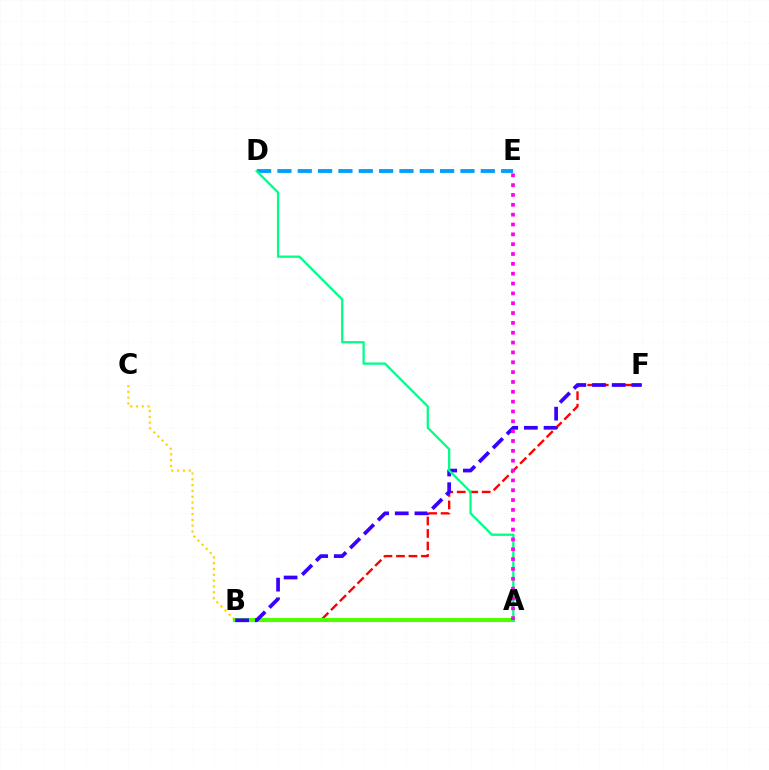{('D', 'E'): [{'color': '#009eff', 'line_style': 'dashed', 'thickness': 2.76}], ('B', 'F'): [{'color': '#ff0000', 'line_style': 'dashed', 'thickness': 1.7}, {'color': '#3700ff', 'line_style': 'dashed', 'thickness': 2.67}], ('A', 'C'): [{'color': '#ffd500', 'line_style': 'dotted', 'thickness': 1.57}], ('A', 'B'): [{'color': '#4fff00', 'line_style': 'solid', 'thickness': 2.98}], ('A', 'D'): [{'color': '#00ff86', 'line_style': 'solid', 'thickness': 1.64}], ('A', 'E'): [{'color': '#ff00ed', 'line_style': 'dotted', 'thickness': 2.67}]}